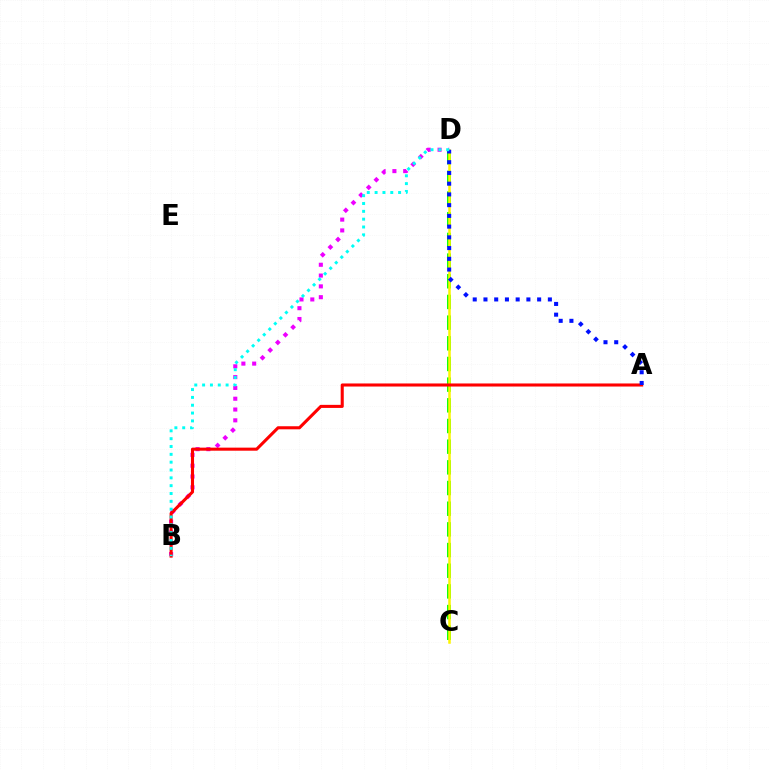{('B', 'D'): [{'color': '#ee00ff', 'line_style': 'dotted', 'thickness': 2.94}, {'color': '#00fff6', 'line_style': 'dotted', 'thickness': 2.13}], ('C', 'D'): [{'color': '#08ff00', 'line_style': 'dashed', 'thickness': 2.81}, {'color': '#fcf500', 'line_style': 'solid', 'thickness': 1.81}], ('A', 'B'): [{'color': '#ff0000', 'line_style': 'solid', 'thickness': 2.21}], ('A', 'D'): [{'color': '#0010ff', 'line_style': 'dotted', 'thickness': 2.92}]}